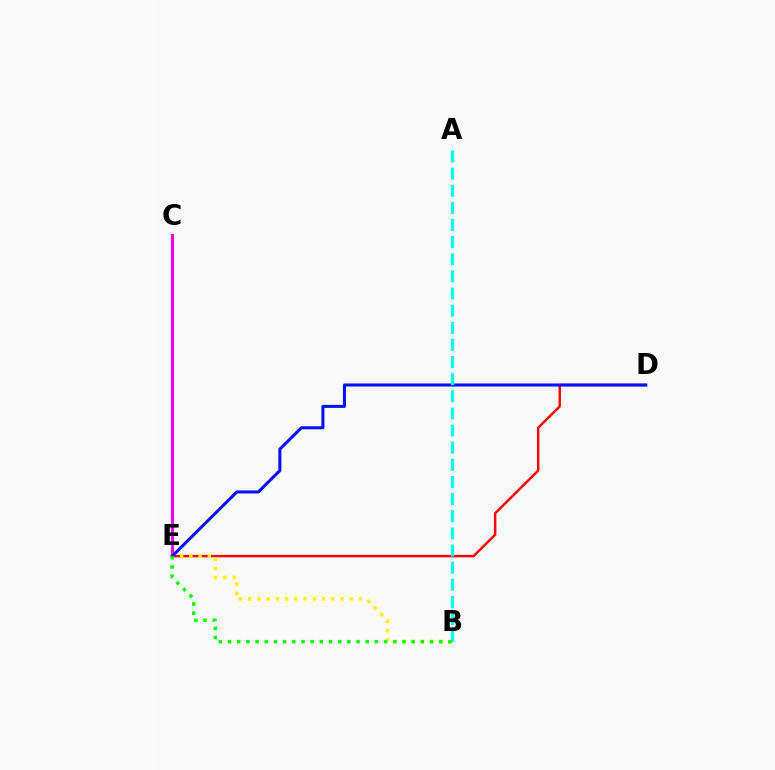{('D', 'E'): [{'color': '#ff0000', 'line_style': 'solid', 'thickness': 1.76}, {'color': '#0010ff', 'line_style': 'solid', 'thickness': 2.18}], ('B', 'E'): [{'color': '#fcf500', 'line_style': 'dotted', 'thickness': 2.51}, {'color': '#08ff00', 'line_style': 'dotted', 'thickness': 2.49}], ('C', 'E'): [{'color': '#ee00ff', 'line_style': 'solid', 'thickness': 2.26}], ('A', 'B'): [{'color': '#00fff6', 'line_style': 'dashed', 'thickness': 2.33}]}